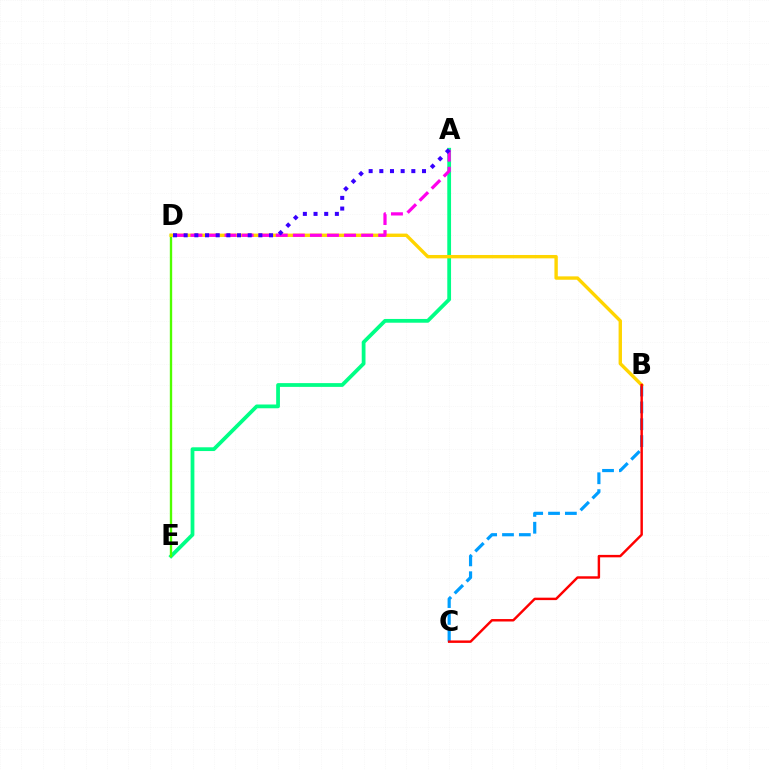{('A', 'E'): [{'color': '#00ff86', 'line_style': 'solid', 'thickness': 2.71}], ('B', 'C'): [{'color': '#009eff', 'line_style': 'dashed', 'thickness': 2.29}, {'color': '#ff0000', 'line_style': 'solid', 'thickness': 1.76}], ('D', 'E'): [{'color': '#4fff00', 'line_style': 'solid', 'thickness': 1.69}], ('B', 'D'): [{'color': '#ffd500', 'line_style': 'solid', 'thickness': 2.43}], ('A', 'D'): [{'color': '#ff00ed', 'line_style': 'dashed', 'thickness': 2.32}, {'color': '#3700ff', 'line_style': 'dotted', 'thickness': 2.9}]}